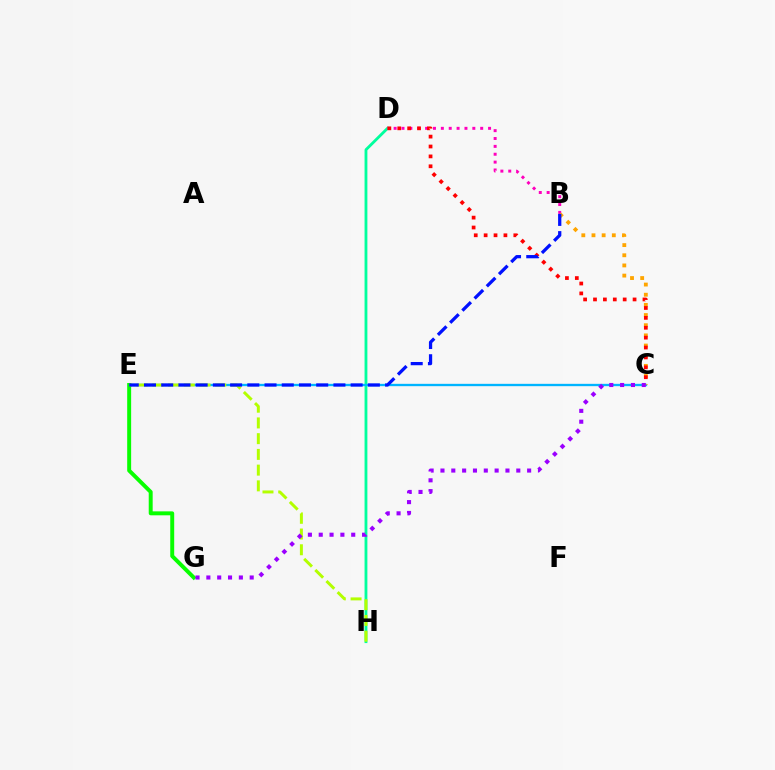{('D', 'H'): [{'color': '#00ff9d', 'line_style': 'solid', 'thickness': 2.04}], ('C', 'E'): [{'color': '#00b5ff', 'line_style': 'solid', 'thickness': 1.68}], ('E', 'G'): [{'color': '#08ff00', 'line_style': 'solid', 'thickness': 2.84}], ('B', 'D'): [{'color': '#ff00bd', 'line_style': 'dotted', 'thickness': 2.14}], ('E', 'H'): [{'color': '#b3ff00', 'line_style': 'dashed', 'thickness': 2.14}], ('B', 'C'): [{'color': '#ffa500', 'line_style': 'dotted', 'thickness': 2.76}], ('C', 'D'): [{'color': '#ff0000', 'line_style': 'dotted', 'thickness': 2.69}], ('B', 'E'): [{'color': '#0010ff', 'line_style': 'dashed', 'thickness': 2.34}], ('C', 'G'): [{'color': '#9b00ff', 'line_style': 'dotted', 'thickness': 2.94}]}